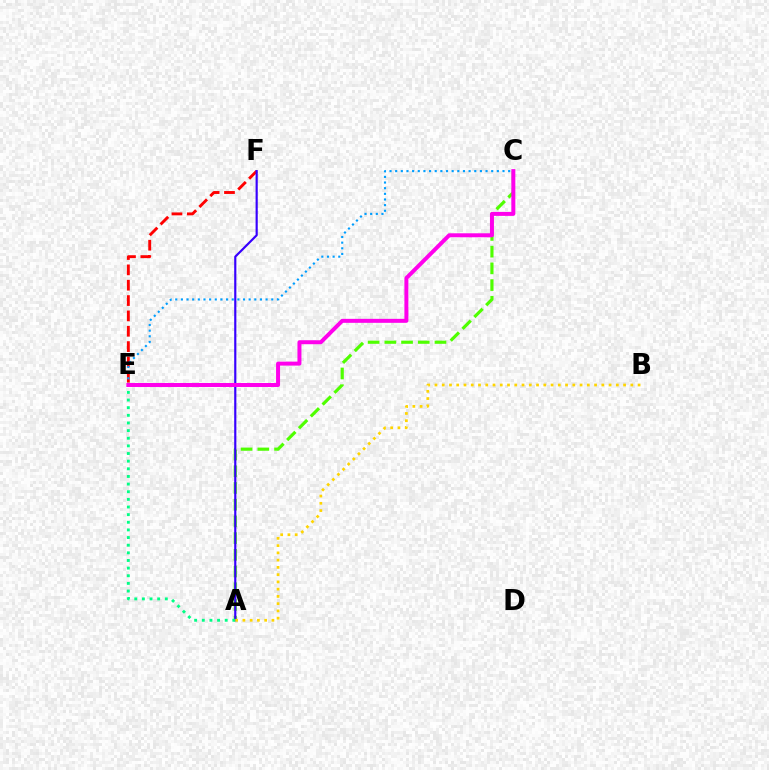{('A', 'C'): [{'color': '#4fff00', 'line_style': 'dashed', 'thickness': 2.27}], ('E', 'F'): [{'color': '#ff0000', 'line_style': 'dashed', 'thickness': 2.08}], ('C', 'E'): [{'color': '#009eff', 'line_style': 'dotted', 'thickness': 1.53}, {'color': '#ff00ed', 'line_style': 'solid', 'thickness': 2.86}], ('A', 'F'): [{'color': '#3700ff', 'line_style': 'solid', 'thickness': 1.56}], ('A', 'E'): [{'color': '#00ff86', 'line_style': 'dotted', 'thickness': 2.08}], ('A', 'B'): [{'color': '#ffd500', 'line_style': 'dotted', 'thickness': 1.97}]}